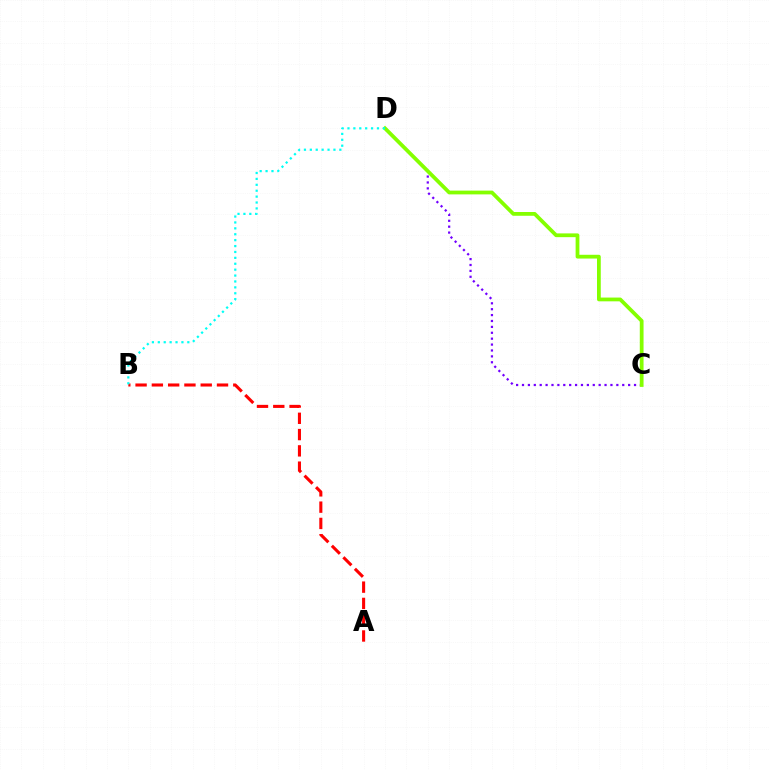{('C', 'D'): [{'color': '#7200ff', 'line_style': 'dotted', 'thickness': 1.6}, {'color': '#84ff00', 'line_style': 'solid', 'thickness': 2.71}], ('A', 'B'): [{'color': '#ff0000', 'line_style': 'dashed', 'thickness': 2.21}], ('B', 'D'): [{'color': '#00fff6', 'line_style': 'dotted', 'thickness': 1.6}]}